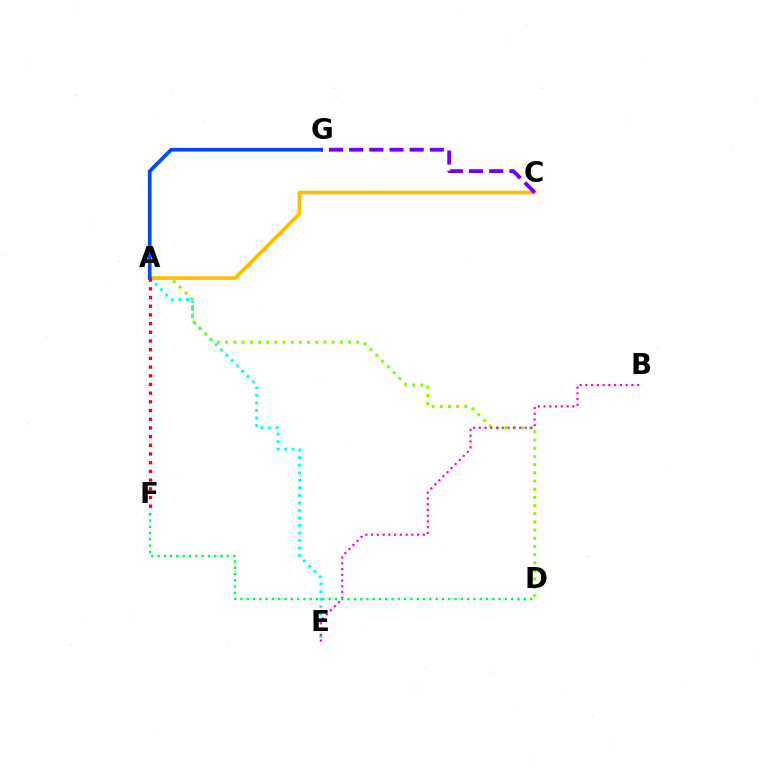{('A', 'E'): [{'color': '#00fff6', 'line_style': 'dotted', 'thickness': 2.04}], ('A', 'D'): [{'color': '#84ff00', 'line_style': 'dotted', 'thickness': 2.22}], ('A', 'C'): [{'color': '#ffbd00', 'line_style': 'solid', 'thickness': 2.63}], ('B', 'E'): [{'color': '#ff00cf', 'line_style': 'dotted', 'thickness': 1.56}], ('D', 'F'): [{'color': '#00ff39', 'line_style': 'dotted', 'thickness': 1.71}], ('A', 'G'): [{'color': '#004bff', 'line_style': 'solid', 'thickness': 2.66}], ('C', 'G'): [{'color': '#7200ff', 'line_style': 'dashed', 'thickness': 2.74}], ('A', 'F'): [{'color': '#ff0000', 'line_style': 'dotted', 'thickness': 2.36}]}